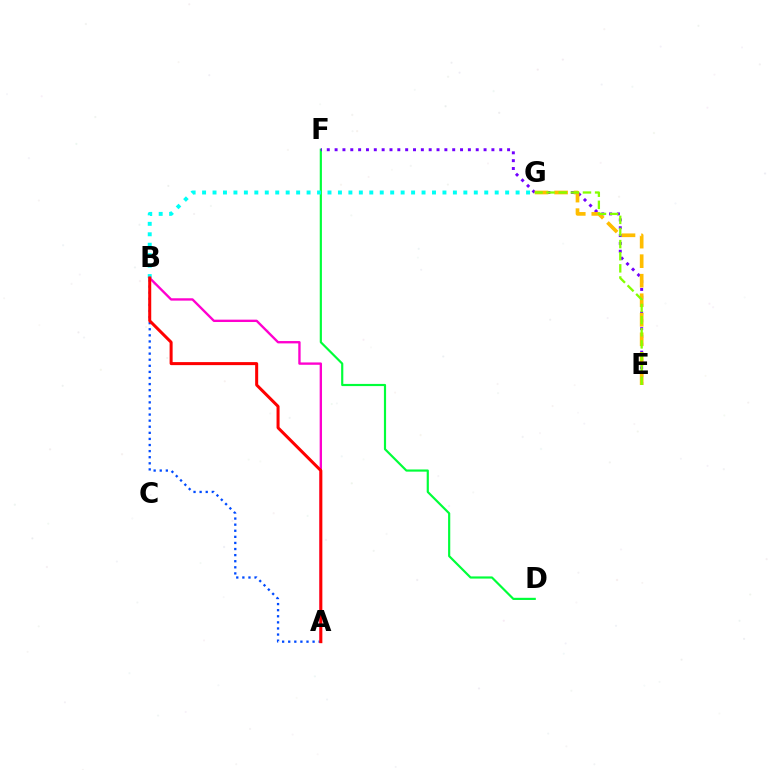{('D', 'F'): [{'color': '#00ff39', 'line_style': 'solid', 'thickness': 1.56}], ('E', 'F'): [{'color': '#7200ff', 'line_style': 'dotted', 'thickness': 2.13}], ('E', 'G'): [{'color': '#ffbd00', 'line_style': 'dashed', 'thickness': 2.65}, {'color': '#84ff00', 'line_style': 'dashed', 'thickness': 1.65}], ('B', 'G'): [{'color': '#00fff6', 'line_style': 'dotted', 'thickness': 2.84}], ('A', 'B'): [{'color': '#004bff', 'line_style': 'dotted', 'thickness': 1.66}, {'color': '#ff00cf', 'line_style': 'solid', 'thickness': 1.69}, {'color': '#ff0000', 'line_style': 'solid', 'thickness': 2.17}]}